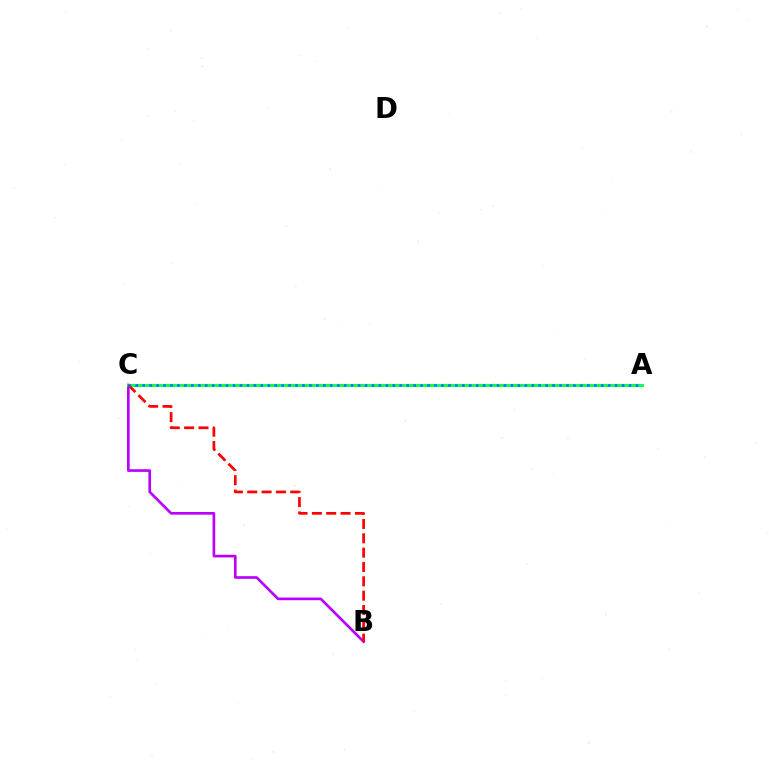{('B', 'C'): [{'color': '#b900ff', 'line_style': 'solid', 'thickness': 1.92}, {'color': '#ff0000', 'line_style': 'dashed', 'thickness': 1.95}], ('A', 'C'): [{'color': '#d1ff00', 'line_style': 'dashed', 'thickness': 2.35}, {'color': '#00ff5c', 'line_style': 'solid', 'thickness': 2.02}, {'color': '#0074ff', 'line_style': 'dotted', 'thickness': 1.89}]}